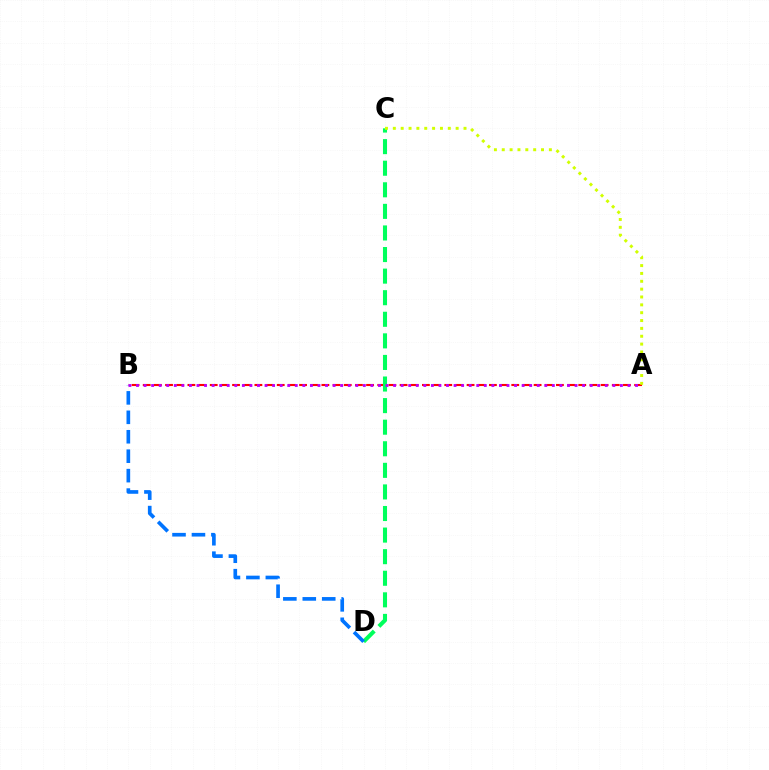{('A', 'B'): [{'color': '#ff0000', 'line_style': 'dashed', 'thickness': 1.52}, {'color': '#b900ff', 'line_style': 'dotted', 'thickness': 2.05}], ('C', 'D'): [{'color': '#00ff5c', 'line_style': 'dashed', 'thickness': 2.93}], ('A', 'C'): [{'color': '#d1ff00', 'line_style': 'dotted', 'thickness': 2.13}], ('B', 'D'): [{'color': '#0074ff', 'line_style': 'dashed', 'thickness': 2.64}]}